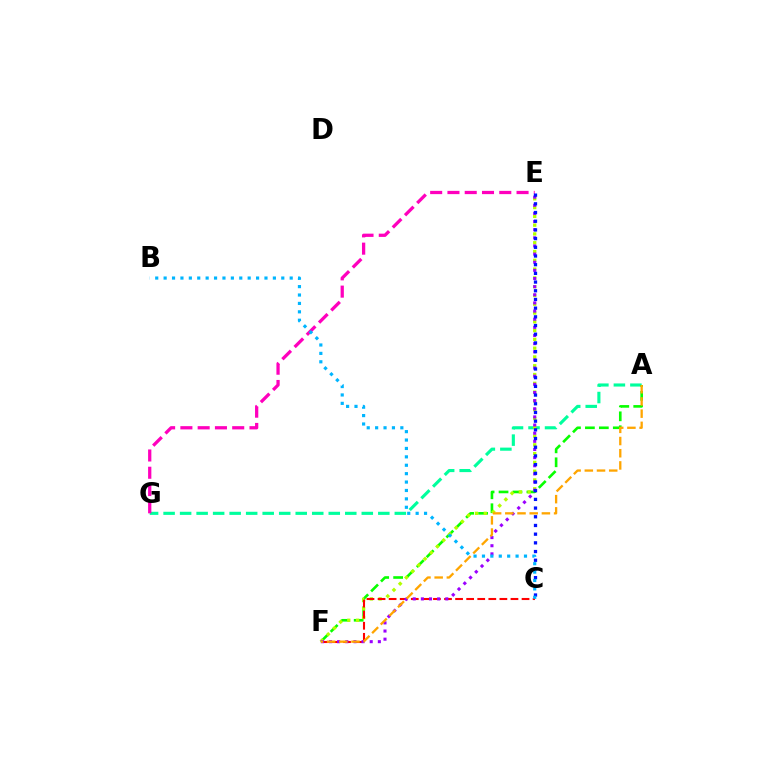{('A', 'G'): [{'color': '#00ff9d', 'line_style': 'dashed', 'thickness': 2.24}], ('A', 'F'): [{'color': '#08ff00', 'line_style': 'dashed', 'thickness': 1.89}, {'color': '#ffa500', 'line_style': 'dashed', 'thickness': 1.66}], ('E', 'G'): [{'color': '#ff00bd', 'line_style': 'dashed', 'thickness': 2.35}], ('E', 'F'): [{'color': '#b3ff00', 'line_style': 'dotted', 'thickness': 2.39}, {'color': '#9b00ff', 'line_style': 'dotted', 'thickness': 2.21}], ('C', 'F'): [{'color': '#ff0000', 'line_style': 'dashed', 'thickness': 1.5}], ('C', 'E'): [{'color': '#0010ff', 'line_style': 'dotted', 'thickness': 2.36}], ('B', 'C'): [{'color': '#00b5ff', 'line_style': 'dotted', 'thickness': 2.28}]}